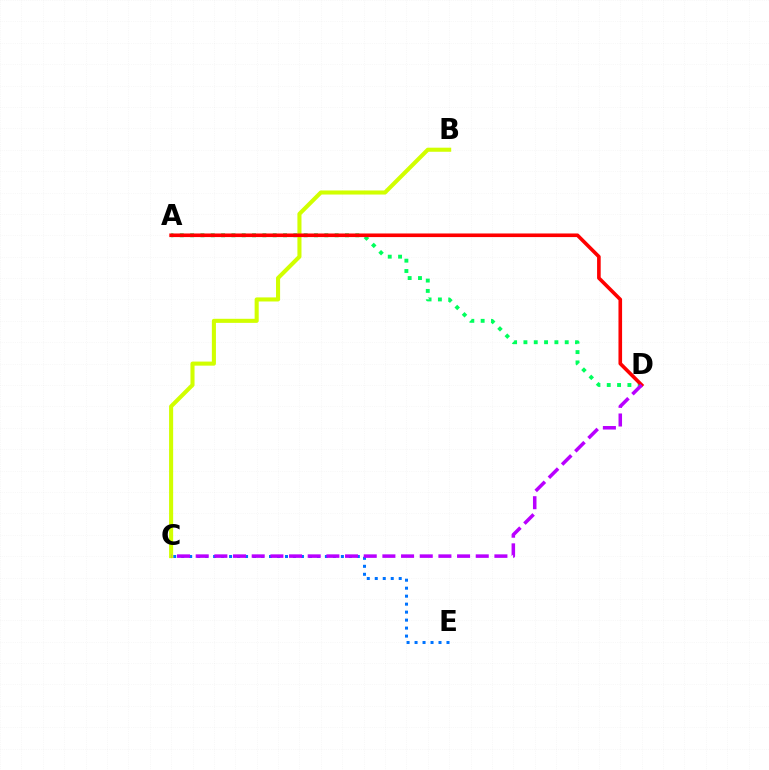{('C', 'E'): [{'color': '#0074ff', 'line_style': 'dotted', 'thickness': 2.17}], ('A', 'D'): [{'color': '#00ff5c', 'line_style': 'dotted', 'thickness': 2.81}, {'color': '#ff0000', 'line_style': 'solid', 'thickness': 2.6}], ('B', 'C'): [{'color': '#d1ff00', 'line_style': 'solid', 'thickness': 2.93}], ('C', 'D'): [{'color': '#b900ff', 'line_style': 'dashed', 'thickness': 2.54}]}